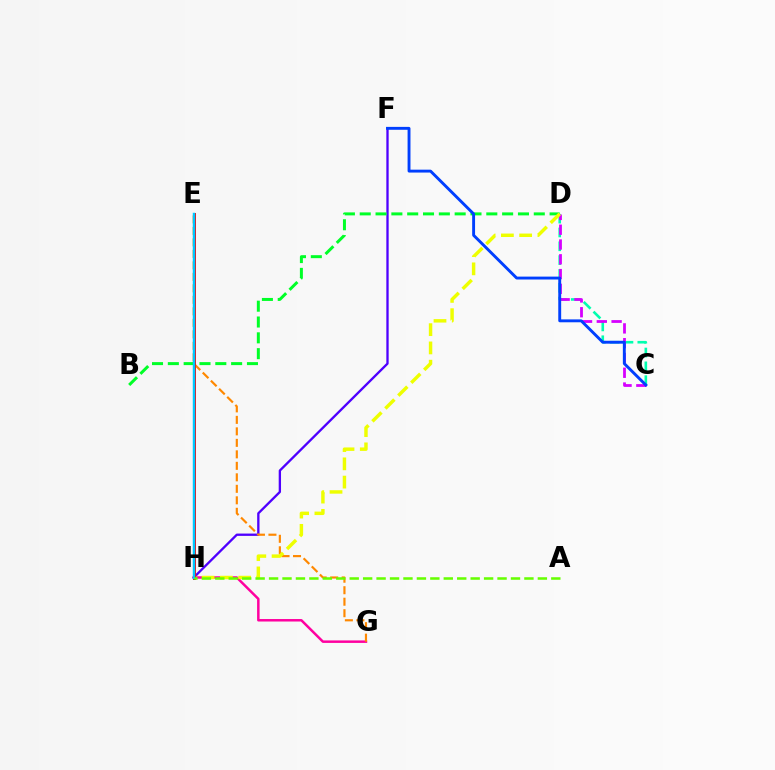{('C', 'D'): [{'color': '#00ffaf', 'line_style': 'dashed', 'thickness': 1.88}, {'color': '#d600ff', 'line_style': 'dashed', 'thickness': 2.01}], ('F', 'H'): [{'color': '#4f00ff', 'line_style': 'solid', 'thickness': 1.67}], ('B', 'D'): [{'color': '#00ff27', 'line_style': 'dashed', 'thickness': 2.15}], ('G', 'H'): [{'color': '#ff00a0', 'line_style': 'solid', 'thickness': 1.79}], ('E', 'G'): [{'color': '#ff8800', 'line_style': 'dashed', 'thickness': 1.56}], ('D', 'H'): [{'color': '#eeff00', 'line_style': 'dashed', 'thickness': 2.48}], ('E', 'H'): [{'color': '#ff0000', 'line_style': 'solid', 'thickness': 2.13}, {'color': '#00c7ff', 'line_style': 'solid', 'thickness': 1.77}], ('C', 'F'): [{'color': '#003fff', 'line_style': 'solid', 'thickness': 2.08}], ('A', 'H'): [{'color': '#66ff00', 'line_style': 'dashed', 'thickness': 1.83}]}